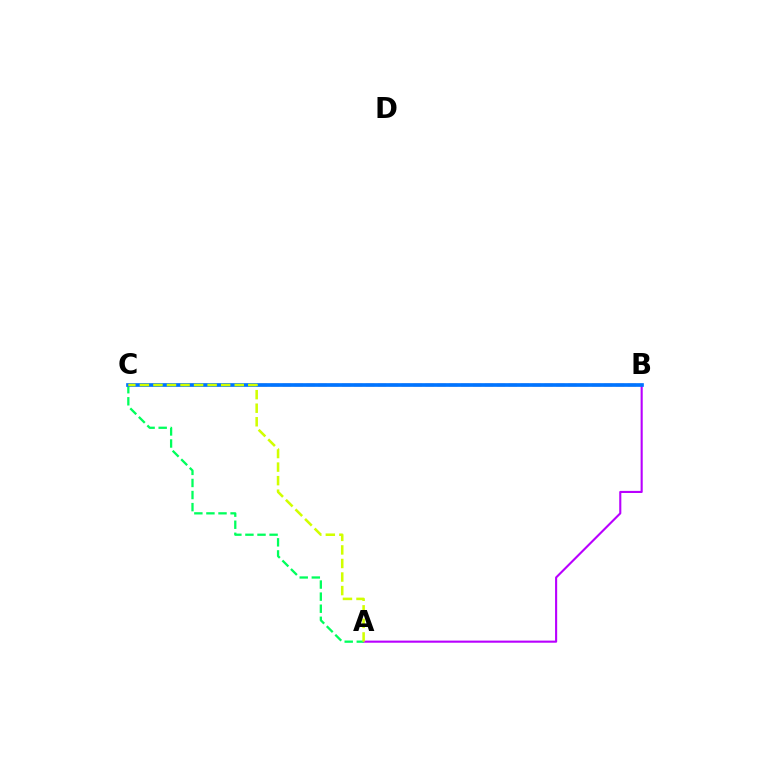{('A', 'B'): [{'color': '#b900ff', 'line_style': 'solid', 'thickness': 1.52}], ('A', 'C'): [{'color': '#00ff5c', 'line_style': 'dashed', 'thickness': 1.64}, {'color': '#d1ff00', 'line_style': 'dashed', 'thickness': 1.84}], ('B', 'C'): [{'color': '#ff0000', 'line_style': 'dashed', 'thickness': 1.62}, {'color': '#0074ff', 'line_style': 'solid', 'thickness': 2.65}]}